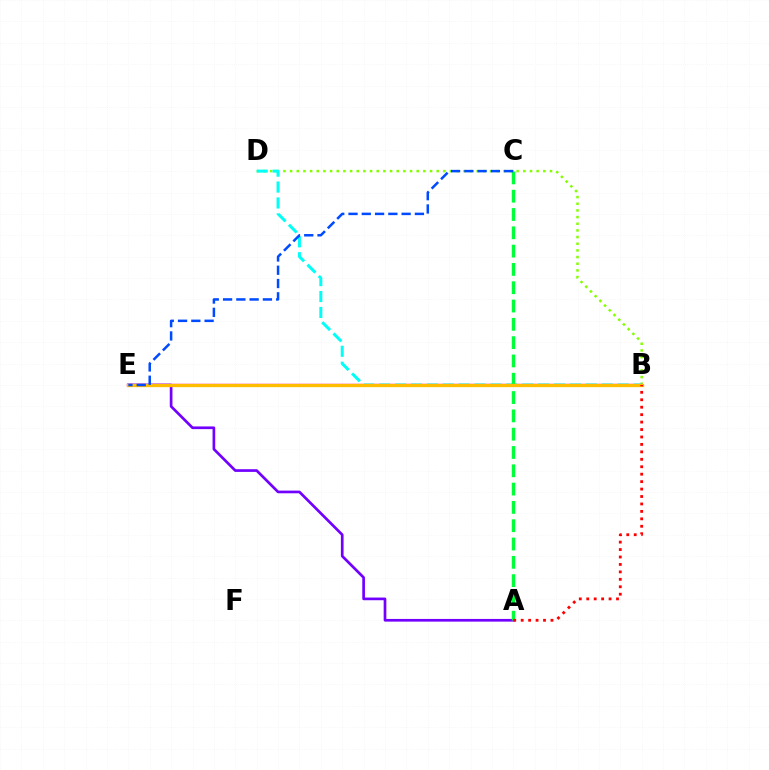{('B', 'D'): [{'color': '#84ff00', 'line_style': 'dotted', 'thickness': 1.81}, {'color': '#00fff6', 'line_style': 'dashed', 'thickness': 2.16}], ('B', 'E'): [{'color': '#ff00cf', 'line_style': 'solid', 'thickness': 1.7}, {'color': '#ffbd00', 'line_style': 'solid', 'thickness': 2.37}], ('A', 'E'): [{'color': '#7200ff', 'line_style': 'solid', 'thickness': 1.94}], ('A', 'C'): [{'color': '#00ff39', 'line_style': 'dashed', 'thickness': 2.49}], ('C', 'E'): [{'color': '#004bff', 'line_style': 'dashed', 'thickness': 1.8}], ('A', 'B'): [{'color': '#ff0000', 'line_style': 'dotted', 'thickness': 2.02}]}